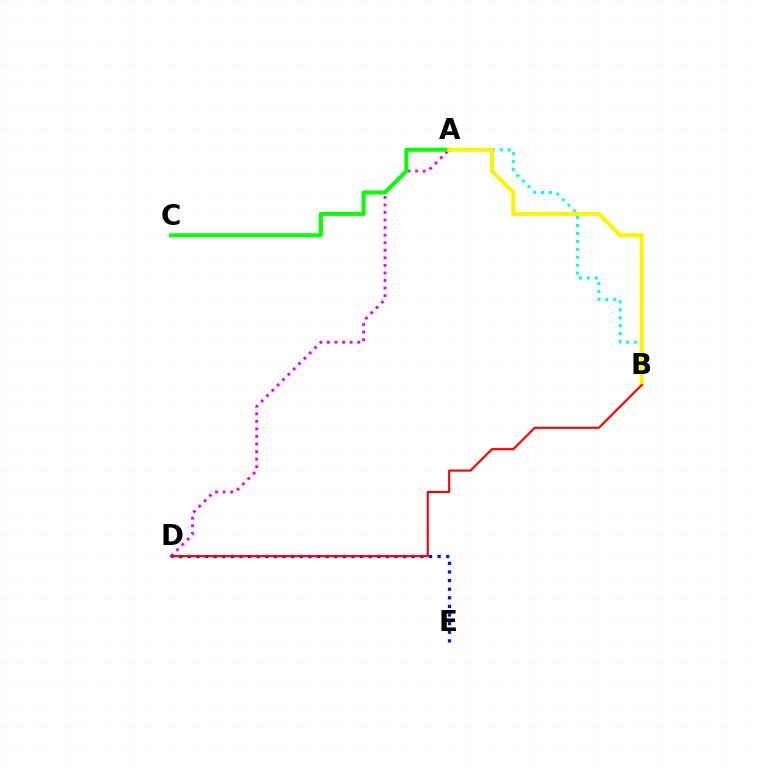{('A', 'B'): [{'color': '#00fff6', 'line_style': 'dotted', 'thickness': 2.16}, {'color': '#fcf500', 'line_style': 'solid', 'thickness': 2.95}], ('A', 'D'): [{'color': '#ee00ff', 'line_style': 'dotted', 'thickness': 2.05}], ('D', 'E'): [{'color': '#0010ff', 'line_style': 'dotted', 'thickness': 2.34}], ('A', 'C'): [{'color': '#08ff00', 'line_style': 'solid', 'thickness': 2.93}], ('B', 'D'): [{'color': '#ff0000', 'line_style': 'solid', 'thickness': 1.54}]}